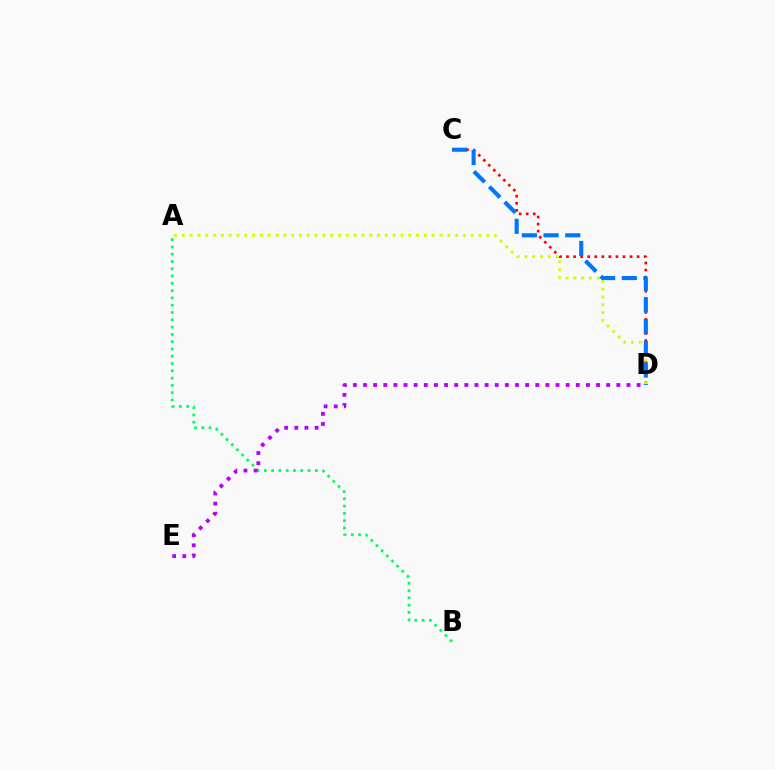{('C', 'D'): [{'color': '#ff0000', 'line_style': 'dotted', 'thickness': 1.92}, {'color': '#0074ff', 'line_style': 'dashed', 'thickness': 2.95}], ('A', 'D'): [{'color': '#d1ff00', 'line_style': 'dotted', 'thickness': 2.12}], ('A', 'B'): [{'color': '#00ff5c', 'line_style': 'dotted', 'thickness': 1.98}], ('D', 'E'): [{'color': '#b900ff', 'line_style': 'dotted', 'thickness': 2.75}]}